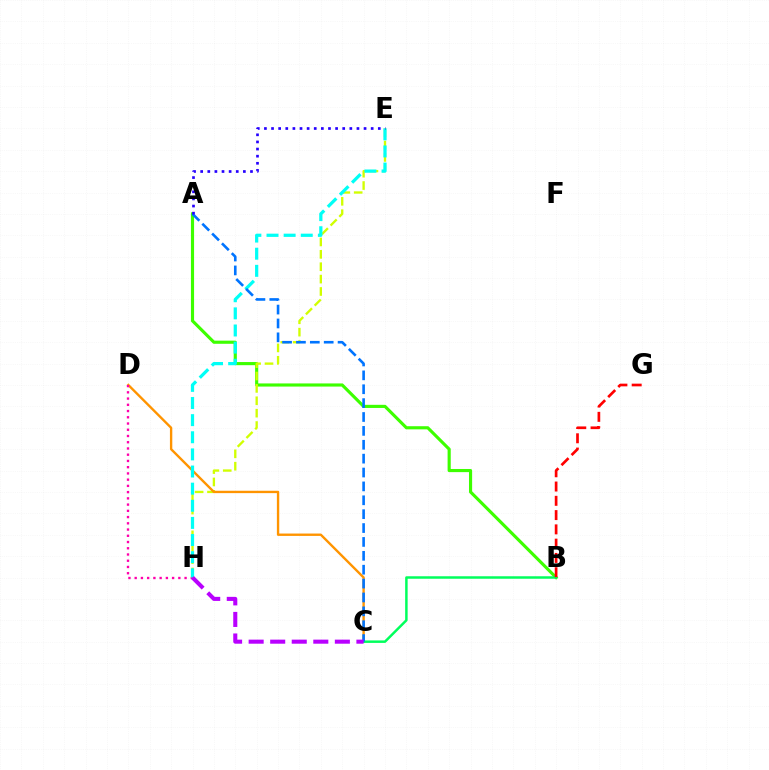{('A', 'B'): [{'color': '#3dff00', 'line_style': 'solid', 'thickness': 2.26}], ('E', 'H'): [{'color': '#d1ff00', 'line_style': 'dashed', 'thickness': 1.68}, {'color': '#00fff6', 'line_style': 'dashed', 'thickness': 2.33}], ('C', 'D'): [{'color': '#ff9400', 'line_style': 'solid', 'thickness': 1.71}], ('B', 'C'): [{'color': '#00ff5c', 'line_style': 'solid', 'thickness': 1.79}], ('D', 'H'): [{'color': '#ff00ac', 'line_style': 'dotted', 'thickness': 1.69}], ('B', 'G'): [{'color': '#ff0000', 'line_style': 'dashed', 'thickness': 1.94}], ('A', 'C'): [{'color': '#0074ff', 'line_style': 'dashed', 'thickness': 1.89}], ('C', 'H'): [{'color': '#b900ff', 'line_style': 'dashed', 'thickness': 2.93}], ('A', 'E'): [{'color': '#2500ff', 'line_style': 'dotted', 'thickness': 1.93}]}